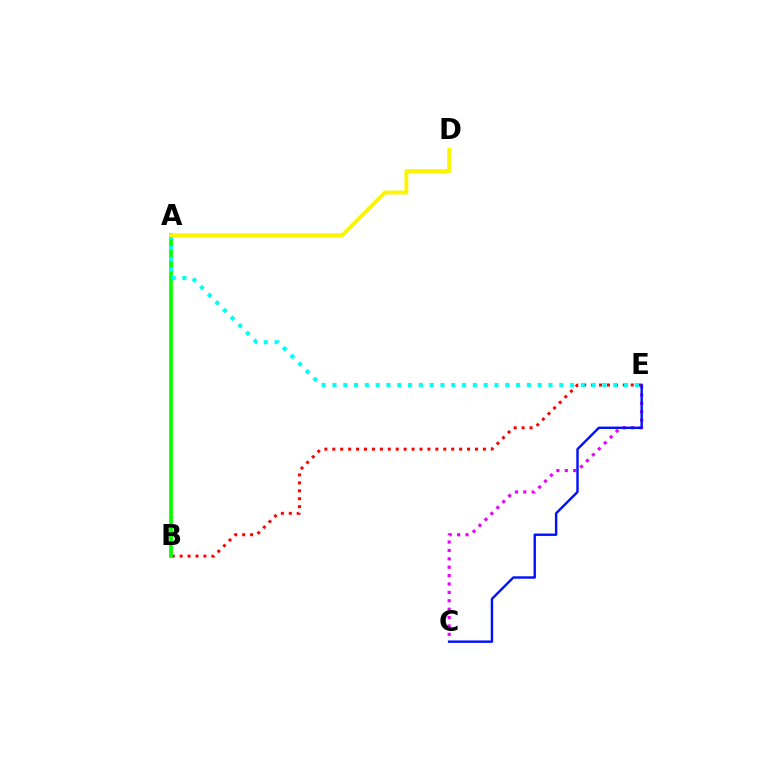{('B', 'E'): [{'color': '#ff0000', 'line_style': 'dotted', 'thickness': 2.15}], ('A', 'B'): [{'color': '#08ff00', 'line_style': 'solid', 'thickness': 2.69}], ('C', 'E'): [{'color': '#ee00ff', 'line_style': 'dotted', 'thickness': 2.28}, {'color': '#0010ff', 'line_style': 'solid', 'thickness': 1.73}], ('A', 'E'): [{'color': '#00fff6', 'line_style': 'dotted', 'thickness': 2.93}], ('A', 'D'): [{'color': '#fcf500', 'line_style': 'solid', 'thickness': 2.79}]}